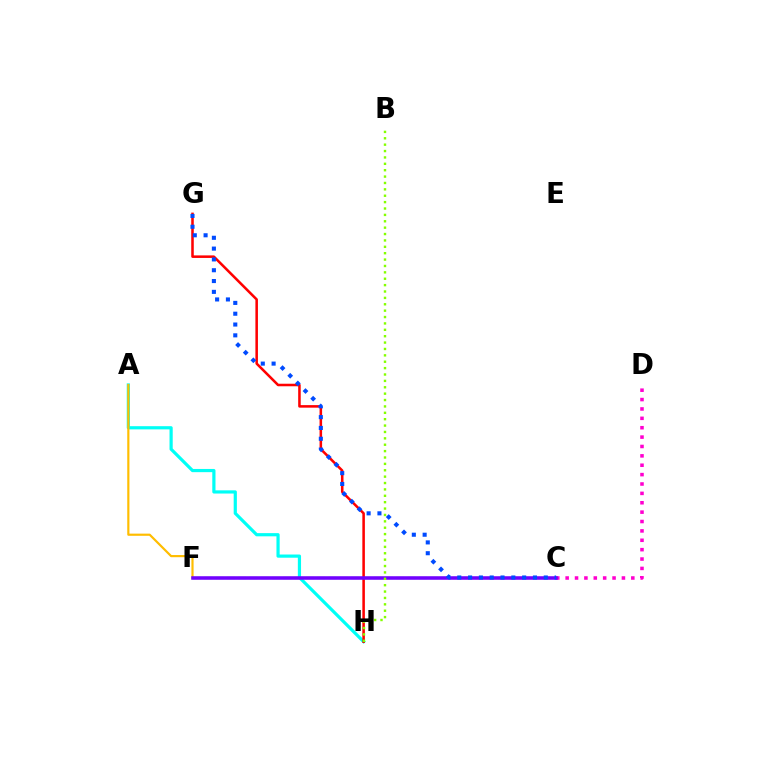{('A', 'H'): [{'color': '#00fff6', 'line_style': 'solid', 'thickness': 2.3}], ('C', 'D'): [{'color': '#ff00cf', 'line_style': 'dotted', 'thickness': 2.55}], ('G', 'H'): [{'color': '#ff0000', 'line_style': 'solid', 'thickness': 1.83}], ('A', 'F'): [{'color': '#ffbd00', 'line_style': 'solid', 'thickness': 1.57}], ('C', 'F'): [{'color': '#00ff39', 'line_style': 'dashed', 'thickness': 1.53}, {'color': '#7200ff', 'line_style': 'solid', 'thickness': 2.55}], ('B', 'H'): [{'color': '#84ff00', 'line_style': 'dotted', 'thickness': 1.73}], ('C', 'G'): [{'color': '#004bff', 'line_style': 'dotted', 'thickness': 2.94}]}